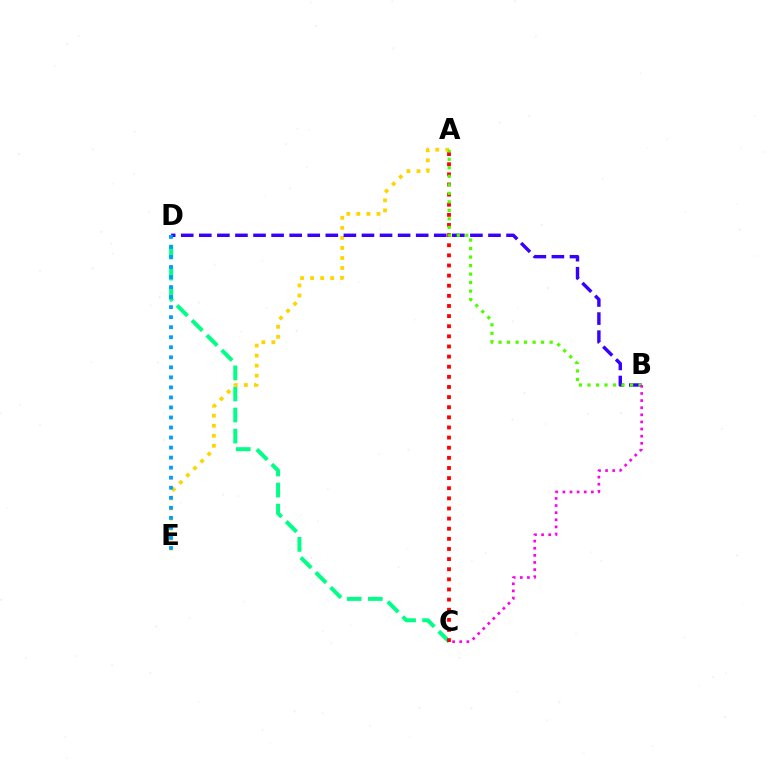{('C', 'D'): [{'color': '#00ff86', 'line_style': 'dashed', 'thickness': 2.86}], ('A', 'E'): [{'color': '#ffd500', 'line_style': 'dotted', 'thickness': 2.73}], ('A', 'C'): [{'color': '#ff0000', 'line_style': 'dotted', 'thickness': 2.75}], ('B', 'D'): [{'color': '#3700ff', 'line_style': 'dashed', 'thickness': 2.46}], ('A', 'B'): [{'color': '#4fff00', 'line_style': 'dotted', 'thickness': 2.31}], ('D', 'E'): [{'color': '#009eff', 'line_style': 'dotted', 'thickness': 2.73}], ('B', 'C'): [{'color': '#ff00ed', 'line_style': 'dotted', 'thickness': 1.93}]}